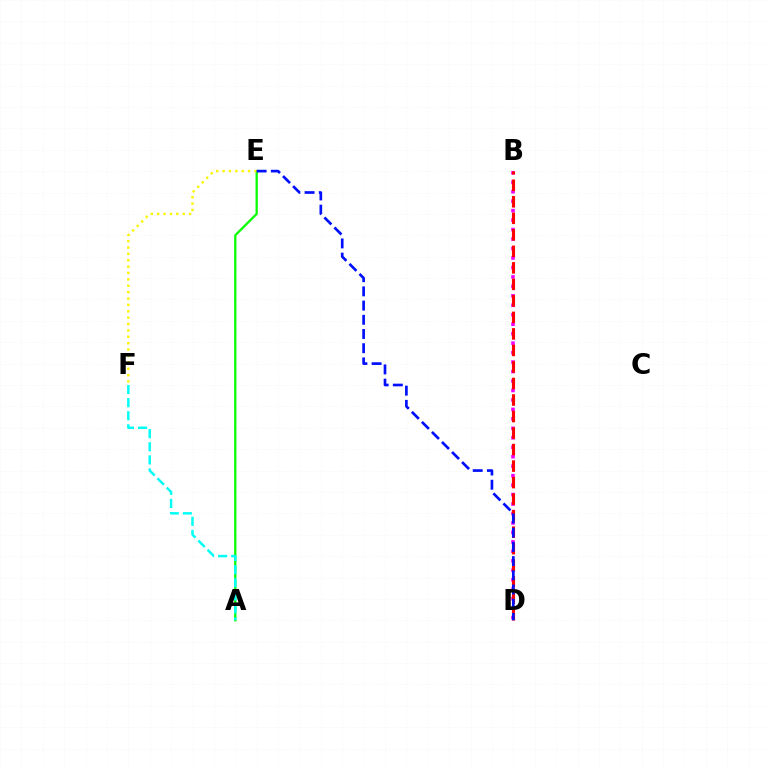{('A', 'E'): [{'color': '#08ff00', 'line_style': 'solid', 'thickness': 1.65}], ('A', 'F'): [{'color': '#00fff6', 'line_style': 'dashed', 'thickness': 1.78}], ('B', 'D'): [{'color': '#ee00ff', 'line_style': 'dotted', 'thickness': 2.57}, {'color': '#ff0000', 'line_style': 'dashed', 'thickness': 2.24}], ('E', 'F'): [{'color': '#fcf500', 'line_style': 'dotted', 'thickness': 1.73}], ('D', 'E'): [{'color': '#0010ff', 'line_style': 'dashed', 'thickness': 1.93}]}